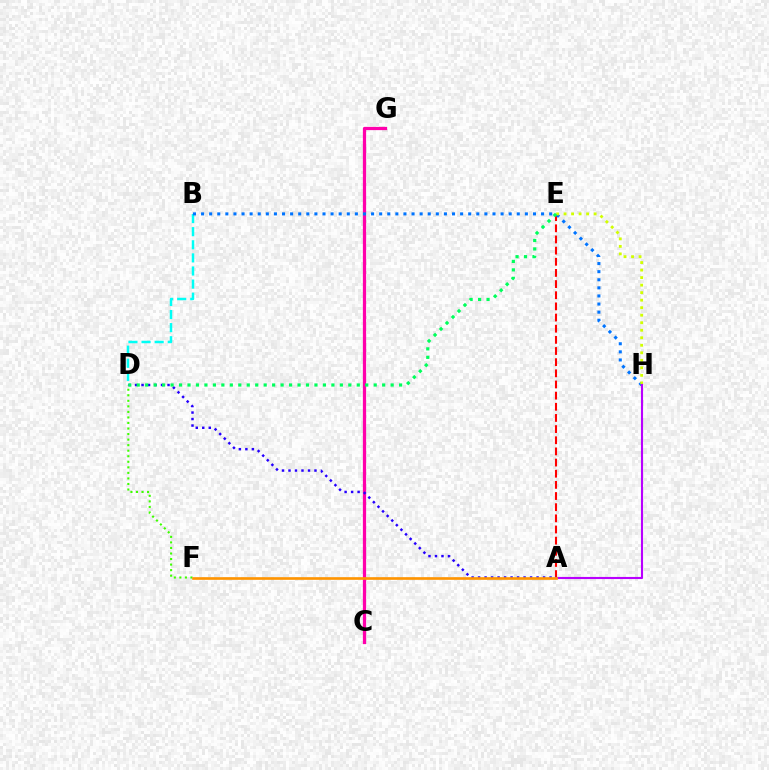{('C', 'G'): [{'color': '#ff00ac', 'line_style': 'solid', 'thickness': 2.34}], ('A', 'E'): [{'color': '#ff0000', 'line_style': 'dashed', 'thickness': 1.52}], ('B', 'D'): [{'color': '#00fff6', 'line_style': 'dashed', 'thickness': 1.78}], ('B', 'H'): [{'color': '#0074ff', 'line_style': 'dotted', 'thickness': 2.2}], ('E', 'H'): [{'color': '#d1ff00', 'line_style': 'dotted', 'thickness': 2.04}], ('A', 'D'): [{'color': '#2500ff', 'line_style': 'dotted', 'thickness': 1.77}], ('D', 'F'): [{'color': '#3dff00', 'line_style': 'dotted', 'thickness': 1.51}], ('A', 'H'): [{'color': '#b900ff', 'line_style': 'solid', 'thickness': 1.52}], ('A', 'F'): [{'color': '#ff9400', 'line_style': 'solid', 'thickness': 1.91}], ('D', 'E'): [{'color': '#00ff5c', 'line_style': 'dotted', 'thickness': 2.3}]}